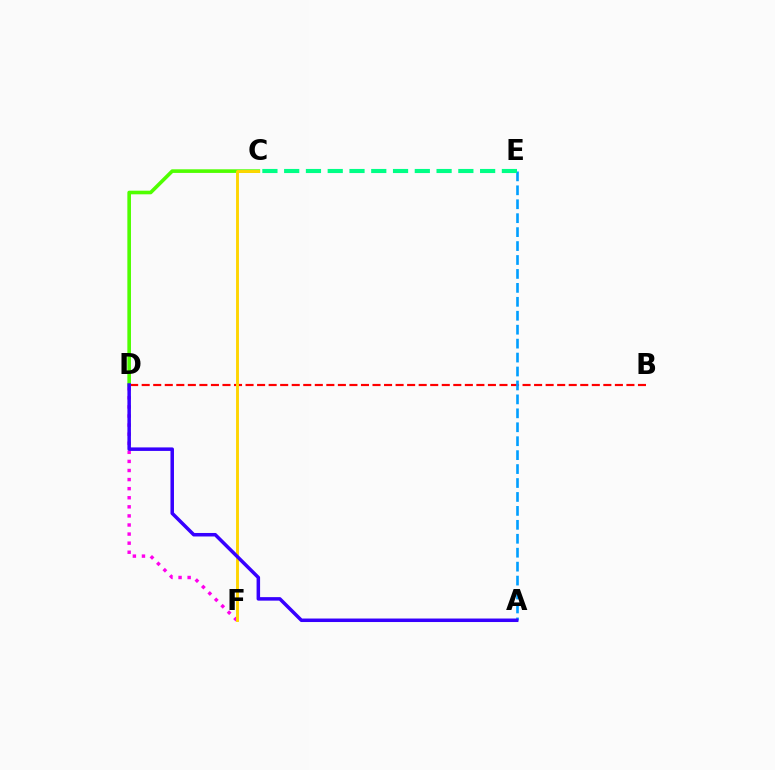{('B', 'D'): [{'color': '#ff0000', 'line_style': 'dashed', 'thickness': 1.57}], ('A', 'E'): [{'color': '#009eff', 'line_style': 'dashed', 'thickness': 1.89}], ('D', 'F'): [{'color': '#ff00ed', 'line_style': 'dotted', 'thickness': 2.47}], ('C', 'D'): [{'color': '#4fff00', 'line_style': 'solid', 'thickness': 2.61}], ('C', 'E'): [{'color': '#00ff86', 'line_style': 'dashed', 'thickness': 2.96}], ('C', 'F'): [{'color': '#ffd500', 'line_style': 'solid', 'thickness': 2.09}], ('A', 'D'): [{'color': '#3700ff', 'line_style': 'solid', 'thickness': 2.53}]}